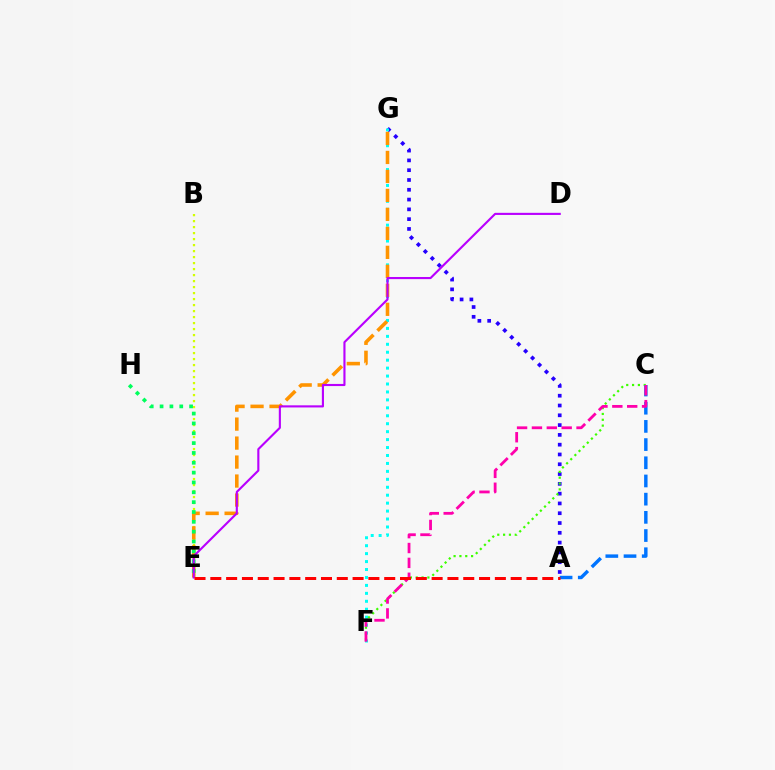{('A', 'G'): [{'color': '#2500ff', 'line_style': 'dotted', 'thickness': 2.66}], ('F', 'G'): [{'color': '#00fff6', 'line_style': 'dotted', 'thickness': 2.16}], ('B', 'E'): [{'color': '#d1ff00', 'line_style': 'dotted', 'thickness': 1.63}], ('E', 'G'): [{'color': '#ff9400', 'line_style': 'dashed', 'thickness': 2.58}], ('C', 'F'): [{'color': '#3dff00', 'line_style': 'dotted', 'thickness': 1.58}, {'color': '#ff00ac', 'line_style': 'dashed', 'thickness': 2.02}], ('E', 'H'): [{'color': '#00ff5c', 'line_style': 'dotted', 'thickness': 2.67}], ('A', 'C'): [{'color': '#0074ff', 'line_style': 'dashed', 'thickness': 2.47}], ('D', 'E'): [{'color': '#b900ff', 'line_style': 'solid', 'thickness': 1.53}], ('A', 'E'): [{'color': '#ff0000', 'line_style': 'dashed', 'thickness': 2.15}]}